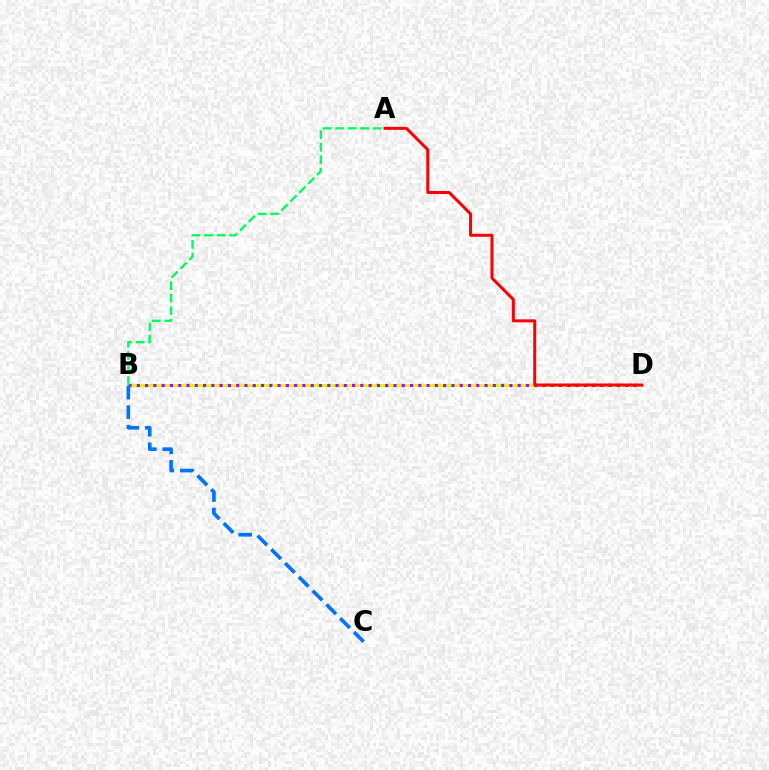{('B', 'D'): [{'color': '#d1ff00', 'line_style': 'solid', 'thickness': 2.04}, {'color': '#b900ff', 'line_style': 'dotted', 'thickness': 2.25}], ('B', 'C'): [{'color': '#0074ff', 'line_style': 'dashed', 'thickness': 2.65}], ('A', 'D'): [{'color': '#ff0000', 'line_style': 'solid', 'thickness': 2.15}], ('A', 'B'): [{'color': '#00ff5c', 'line_style': 'dashed', 'thickness': 1.7}]}